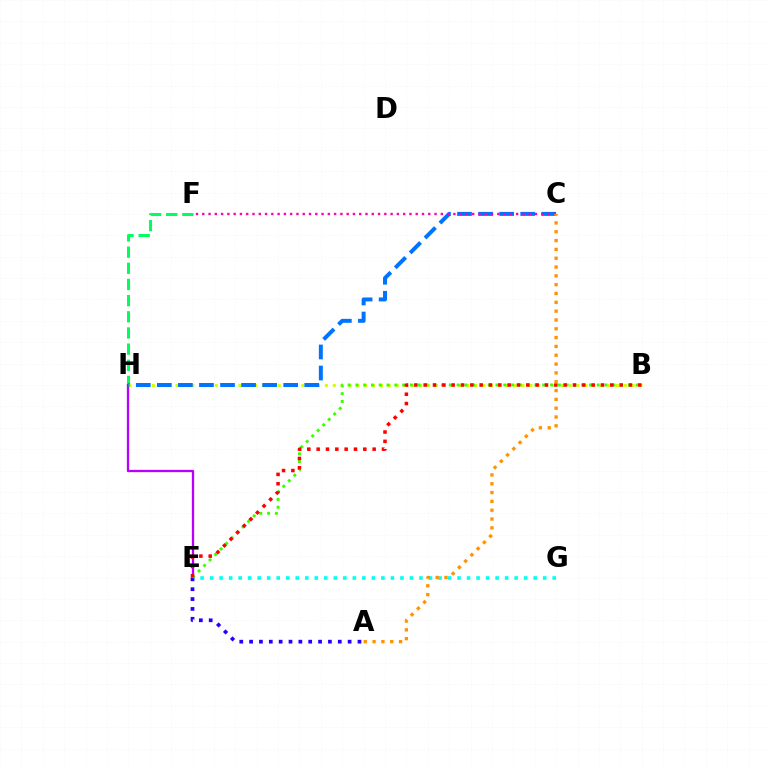{('F', 'H'): [{'color': '#00ff5c', 'line_style': 'dashed', 'thickness': 2.2}], ('E', 'H'): [{'color': '#b900ff', 'line_style': 'solid', 'thickness': 1.65}], ('E', 'G'): [{'color': '#00fff6', 'line_style': 'dotted', 'thickness': 2.59}], ('A', 'E'): [{'color': '#2500ff', 'line_style': 'dotted', 'thickness': 2.68}], ('B', 'H'): [{'color': '#d1ff00', 'line_style': 'dotted', 'thickness': 2.14}], ('B', 'E'): [{'color': '#3dff00', 'line_style': 'dotted', 'thickness': 2.12}, {'color': '#ff0000', 'line_style': 'dotted', 'thickness': 2.54}], ('C', 'H'): [{'color': '#0074ff', 'line_style': 'dashed', 'thickness': 2.86}], ('C', 'F'): [{'color': '#ff00ac', 'line_style': 'dotted', 'thickness': 1.71}], ('A', 'C'): [{'color': '#ff9400', 'line_style': 'dotted', 'thickness': 2.4}]}